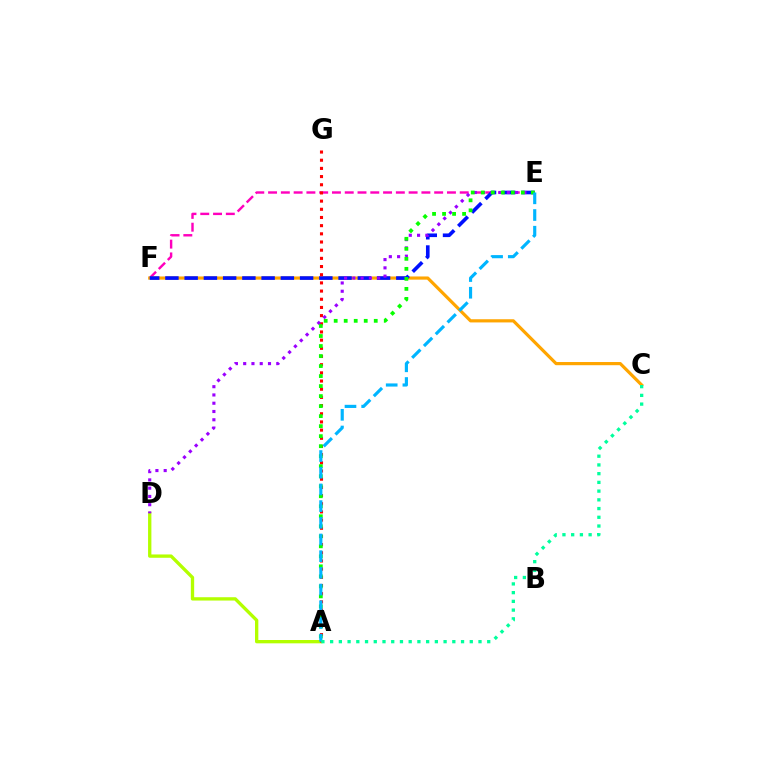{('E', 'F'): [{'color': '#ff00bd', 'line_style': 'dashed', 'thickness': 1.74}, {'color': '#0010ff', 'line_style': 'dashed', 'thickness': 2.61}], ('A', 'D'): [{'color': '#b3ff00', 'line_style': 'solid', 'thickness': 2.39}], ('C', 'F'): [{'color': '#ffa500', 'line_style': 'solid', 'thickness': 2.29}], ('A', 'G'): [{'color': '#ff0000', 'line_style': 'dotted', 'thickness': 2.22}], ('D', 'E'): [{'color': '#9b00ff', 'line_style': 'dotted', 'thickness': 2.25}], ('A', 'E'): [{'color': '#08ff00', 'line_style': 'dotted', 'thickness': 2.72}, {'color': '#00b5ff', 'line_style': 'dashed', 'thickness': 2.27}], ('A', 'C'): [{'color': '#00ff9d', 'line_style': 'dotted', 'thickness': 2.37}]}